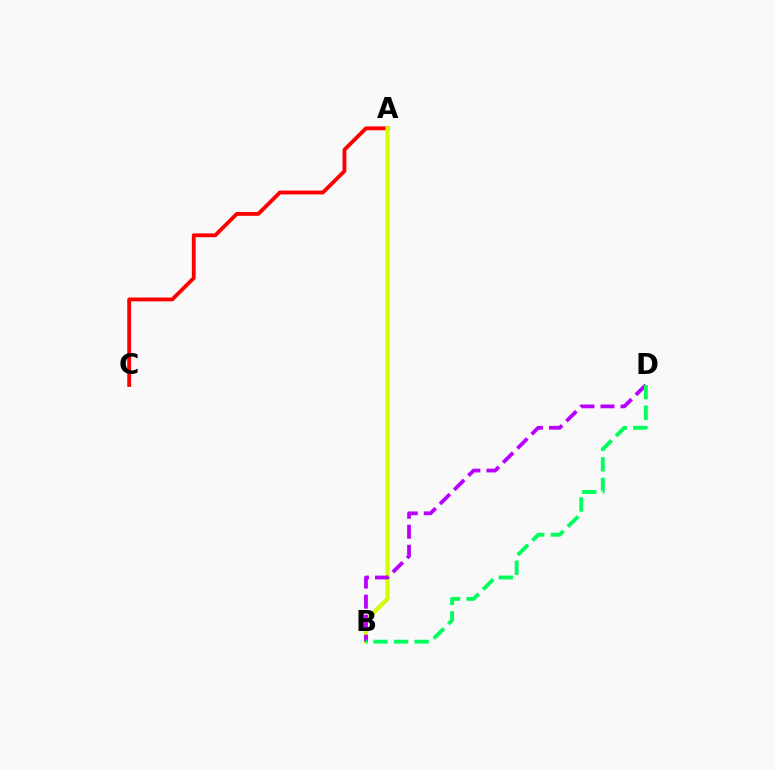{('A', 'B'): [{'color': '#0074ff', 'line_style': 'solid', 'thickness': 2.19}, {'color': '#d1ff00', 'line_style': 'solid', 'thickness': 2.95}], ('A', 'C'): [{'color': '#ff0000', 'line_style': 'solid', 'thickness': 2.76}], ('B', 'D'): [{'color': '#b900ff', 'line_style': 'dashed', 'thickness': 2.73}, {'color': '#00ff5c', 'line_style': 'dashed', 'thickness': 2.79}]}